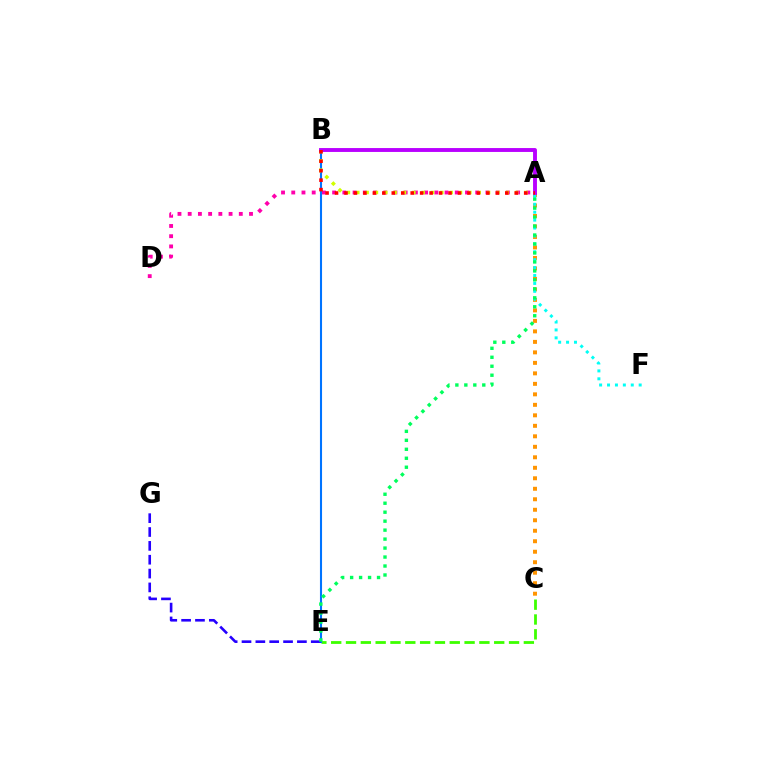{('C', 'E'): [{'color': '#3dff00', 'line_style': 'dashed', 'thickness': 2.01}], ('B', 'E'): [{'color': '#0074ff', 'line_style': 'solid', 'thickness': 1.51}], ('A', 'D'): [{'color': '#ff00ac', 'line_style': 'dotted', 'thickness': 2.78}], ('A', 'B'): [{'color': '#d1ff00', 'line_style': 'dotted', 'thickness': 2.54}, {'color': '#b900ff', 'line_style': 'solid', 'thickness': 2.8}, {'color': '#ff0000', 'line_style': 'dotted', 'thickness': 2.57}], ('A', 'C'): [{'color': '#ff9400', 'line_style': 'dotted', 'thickness': 2.85}], ('E', 'G'): [{'color': '#2500ff', 'line_style': 'dashed', 'thickness': 1.88}], ('A', 'F'): [{'color': '#00fff6', 'line_style': 'dotted', 'thickness': 2.15}], ('A', 'E'): [{'color': '#00ff5c', 'line_style': 'dotted', 'thickness': 2.44}]}